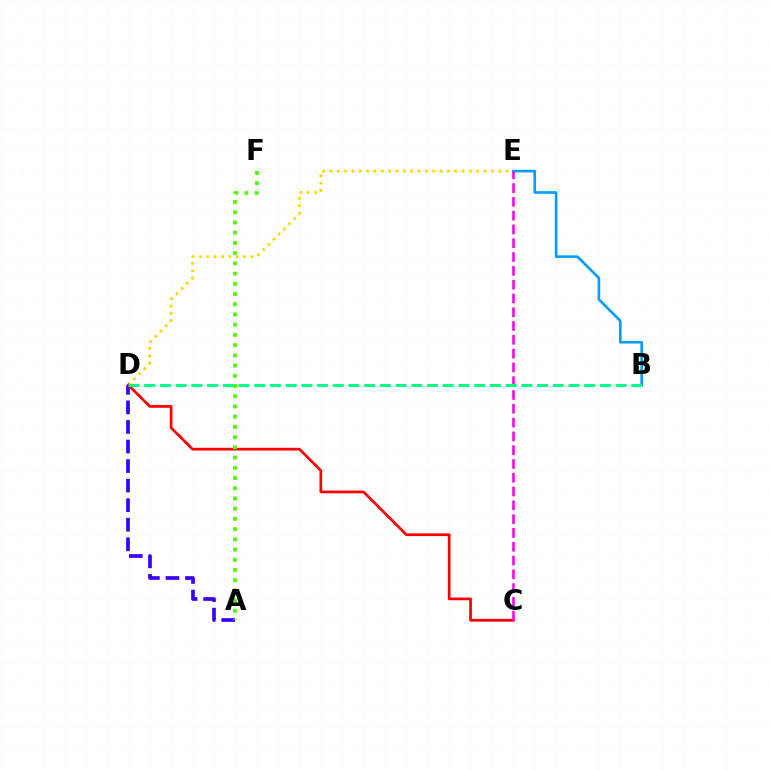{('B', 'E'): [{'color': '#009eff', 'line_style': 'solid', 'thickness': 1.92}], ('A', 'D'): [{'color': '#3700ff', 'line_style': 'dashed', 'thickness': 2.66}], ('D', 'E'): [{'color': '#ffd500', 'line_style': 'dotted', 'thickness': 1.99}], ('C', 'D'): [{'color': '#ff0000', 'line_style': 'solid', 'thickness': 1.95}], ('A', 'F'): [{'color': '#4fff00', 'line_style': 'dotted', 'thickness': 2.78}], ('C', 'E'): [{'color': '#ff00ed', 'line_style': 'dashed', 'thickness': 1.87}], ('B', 'D'): [{'color': '#00ff86', 'line_style': 'dashed', 'thickness': 2.13}]}